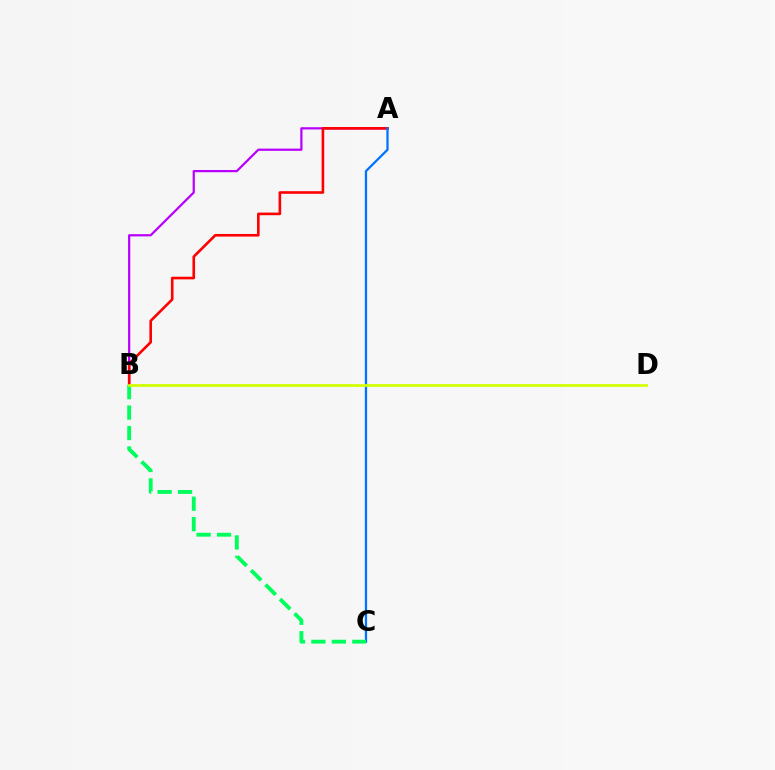{('A', 'B'): [{'color': '#b900ff', 'line_style': 'solid', 'thickness': 1.61}, {'color': '#ff0000', 'line_style': 'solid', 'thickness': 1.88}], ('A', 'C'): [{'color': '#0074ff', 'line_style': 'solid', 'thickness': 1.64}], ('B', 'C'): [{'color': '#00ff5c', 'line_style': 'dashed', 'thickness': 2.78}], ('B', 'D'): [{'color': '#d1ff00', 'line_style': 'solid', 'thickness': 1.96}]}